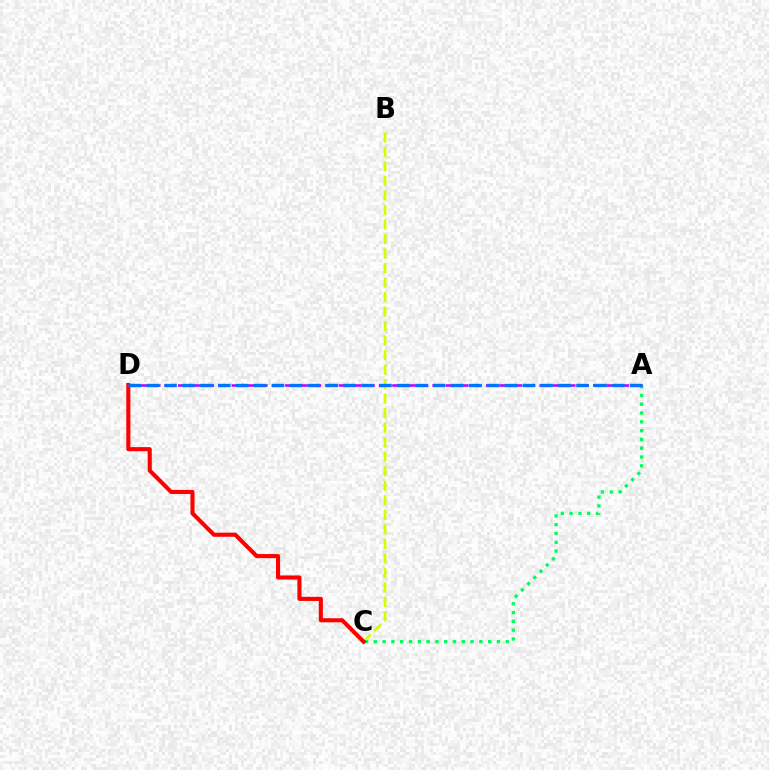{('B', 'C'): [{'color': '#d1ff00', 'line_style': 'dashed', 'thickness': 1.97}], ('A', 'C'): [{'color': '#00ff5c', 'line_style': 'dotted', 'thickness': 2.39}], ('A', 'D'): [{'color': '#b900ff', 'line_style': 'dashed', 'thickness': 1.82}, {'color': '#0074ff', 'line_style': 'dashed', 'thickness': 2.43}], ('C', 'D'): [{'color': '#ff0000', 'line_style': 'solid', 'thickness': 2.95}]}